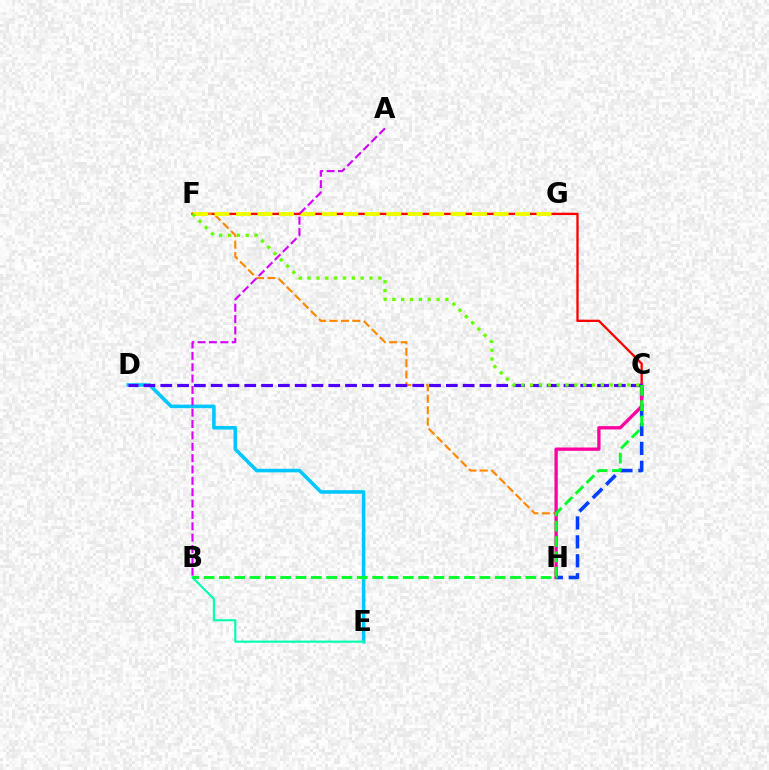{('C', 'F'): [{'color': '#ff0000', 'line_style': 'solid', 'thickness': 1.68}, {'color': '#66ff00', 'line_style': 'dotted', 'thickness': 2.4}], ('C', 'H'): [{'color': '#003fff', 'line_style': 'dashed', 'thickness': 2.57}, {'color': '#ff00a0', 'line_style': 'solid', 'thickness': 2.38}], ('D', 'E'): [{'color': '#00c7ff', 'line_style': 'solid', 'thickness': 2.58}], ('B', 'E'): [{'color': '#00ffaf', 'line_style': 'solid', 'thickness': 1.53}], ('F', 'H'): [{'color': '#ff8800', 'line_style': 'dashed', 'thickness': 1.55}], ('F', 'G'): [{'color': '#eeff00', 'line_style': 'dashed', 'thickness': 2.92}], ('C', 'D'): [{'color': '#4f00ff', 'line_style': 'dashed', 'thickness': 2.28}], ('A', 'B'): [{'color': '#d600ff', 'line_style': 'dashed', 'thickness': 1.54}], ('B', 'C'): [{'color': '#00ff27', 'line_style': 'dashed', 'thickness': 2.08}]}